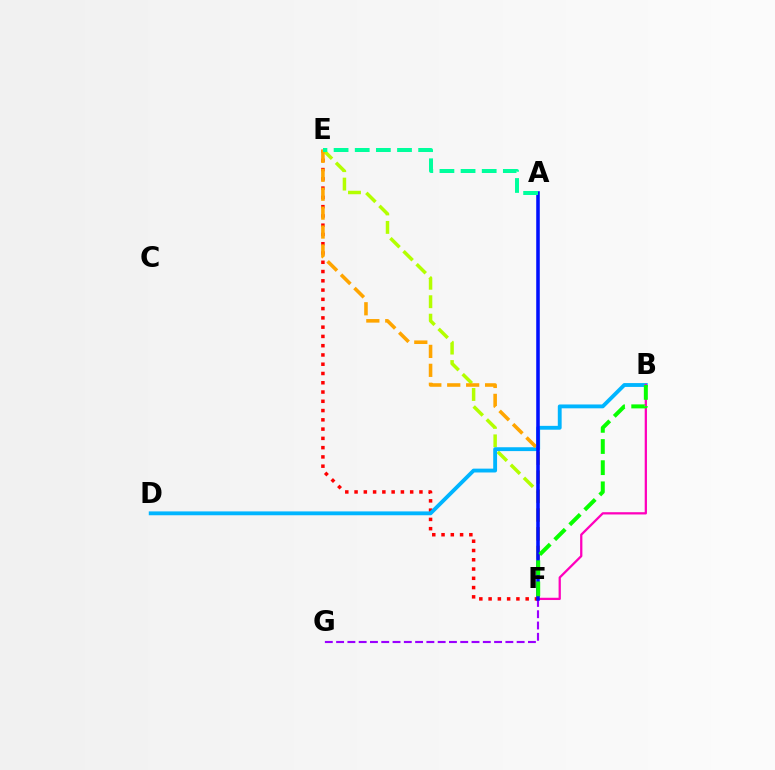{('E', 'F'): [{'color': '#ff0000', 'line_style': 'dotted', 'thickness': 2.52}, {'color': '#b3ff00', 'line_style': 'dashed', 'thickness': 2.51}, {'color': '#ffa500', 'line_style': 'dashed', 'thickness': 2.57}], ('B', 'D'): [{'color': '#00b5ff', 'line_style': 'solid', 'thickness': 2.77}], ('B', 'F'): [{'color': '#ff00bd', 'line_style': 'solid', 'thickness': 1.63}, {'color': '#08ff00', 'line_style': 'dashed', 'thickness': 2.87}], ('F', 'G'): [{'color': '#9b00ff', 'line_style': 'dashed', 'thickness': 1.53}], ('A', 'F'): [{'color': '#0010ff', 'line_style': 'solid', 'thickness': 2.56}], ('A', 'E'): [{'color': '#00ff9d', 'line_style': 'dashed', 'thickness': 2.87}]}